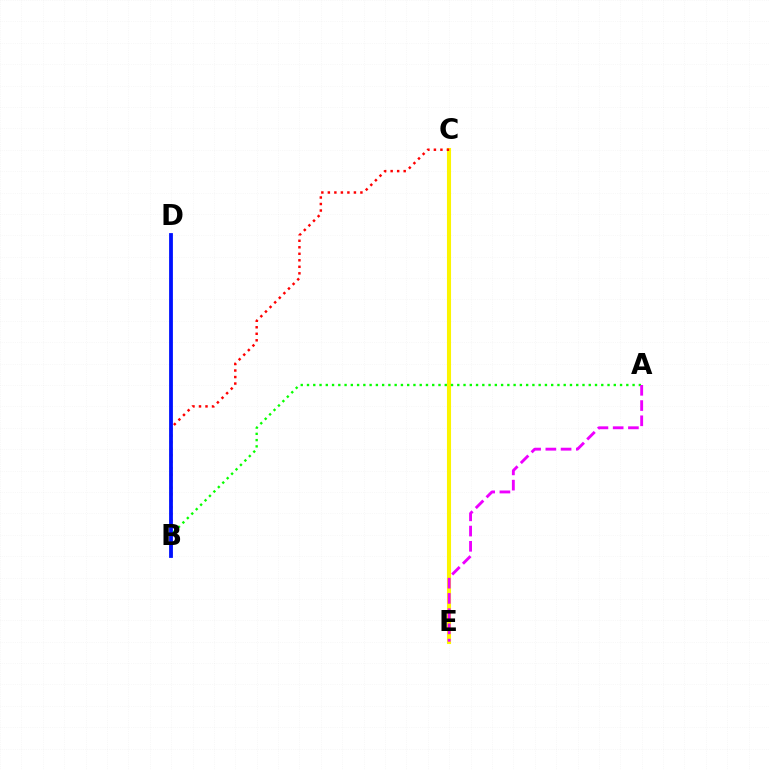{('C', 'E'): [{'color': '#00fff6', 'line_style': 'solid', 'thickness': 2.65}, {'color': '#fcf500', 'line_style': 'solid', 'thickness': 2.94}], ('A', 'B'): [{'color': '#08ff00', 'line_style': 'dotted', 'thickness': 1.7}], ('B', 'C'): [{'color': '#ff0000', 'line_style': 'dotted', 'thickness': 1.77}], ('A', 'E'): [{'color': '#ee00ff', 'line_style': 'dashed', 'thickness': 2.07}], ('B', 'D'): [{'color': '#0010ff', 'line_style': 'solid', 'thickness': 2.73}]}